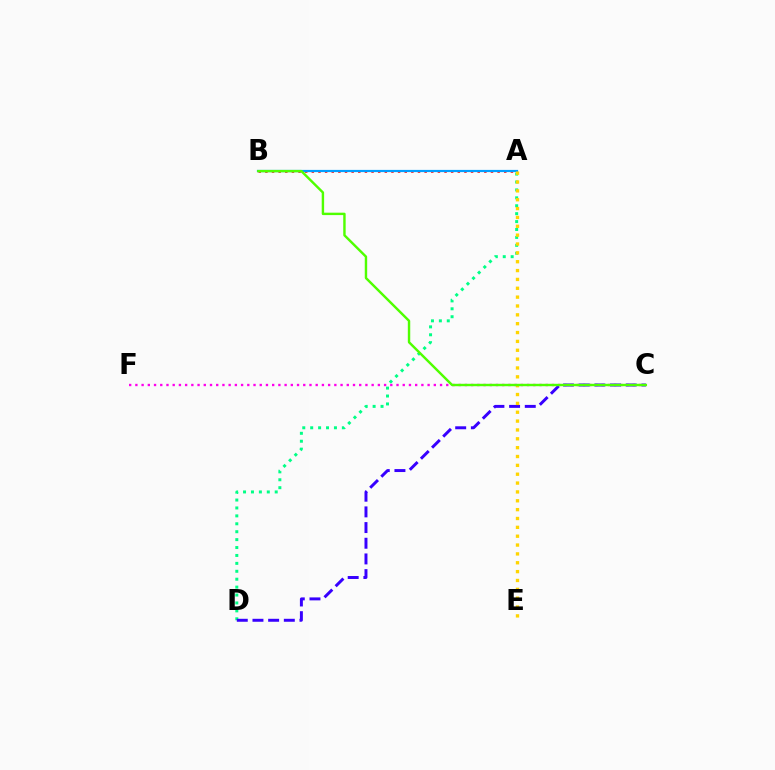{('A', 'D'): [{'color': '#00ff86', 'line_style': 'dotted', 'thickness': 2.15}], ('A', 'B'): [{'color': '#ff0000', 'line_style': 'dotted', 'thickness': 1.8}, {'color': '#009eff', 'line_style': 'solid', 'thickness': 1.59}], ('C', 'F'): [{'color': '#ff00ed', 'line_style': 'dotted', 'thickness': 1.69}], ('C', 'D'): [{'color': '#3700ff', 'line_style': 'dashed', 'thickness': 2.13}], ('A', 'E'): [{'color': '#ffd500', 'line_style': 'dotted', 'thickness': 2.41}], ('B', 'C'): [{'color': '#4fff00', 'line_style': 'solid', 'thickness': 1.74}]}